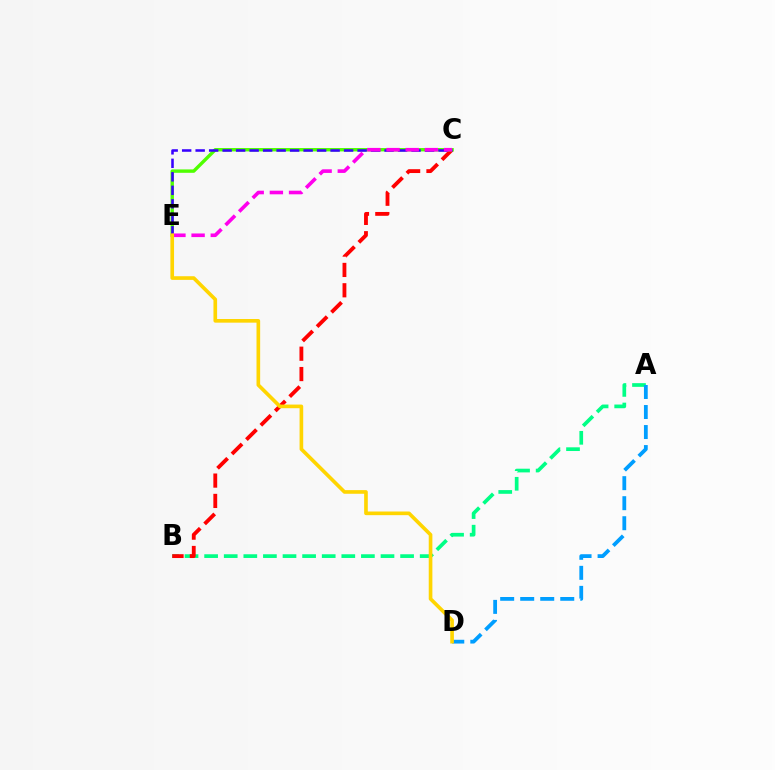{('A', 'B'): [{'color': '#00ff86', 'line_style': 'dashed', 'thickness': 2.66}], ('A', 'D'): [{'color': '#009eff', 'line_style': 'dashed', 'thickness': 2.72}], ('B', 'C'): [{'color': '#ff0000', 'line_style': 'dashed', 'thickness': 2.76}], ('C', 'E'): [{'color': '#4fff00', 'line_style': 'solid', 'thickness': 2.44}, {'color': '#3700ff', 'line_style': 'dashed', 'thickness': 1.83}, {'color': '#ff00ed', 'line_style': 'dashed', 'thickness': 2.61}], ('D', 'E'): [{'color': '#ffd500', 'line_style': 'solid', 'thickness': 2.63}]}